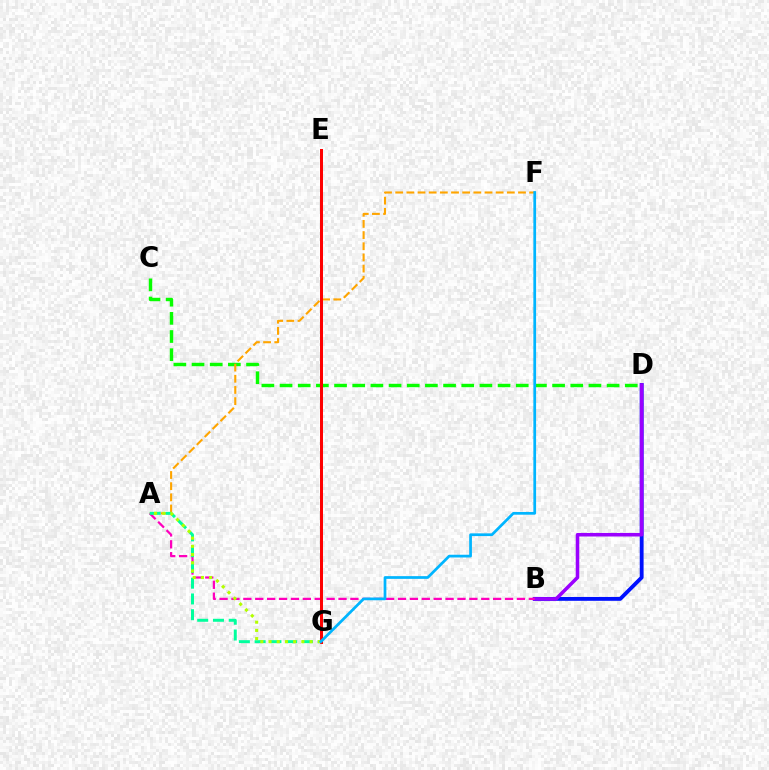{('C', 'D'): [{'color': '#08ff00', 'line_style': 'dashed', 'thickness': 2.47}], ('B', 'D'): [{'color': '#0010ff', 'line_style': 'solid', 'thickness': 2.77}, {'color': '#9b00ff', 'line_style': 'solid', 'thickness': 2.55}], ('A', 'F'): [{'color': '#ffa500', 'line_style': 'dashed', 'thickness': 1.52}], ('A', 'B'): [{'color': '#ff00bd', 'line_style': 'dashed', 'thickness': 1.62}], ('A', 'G'): [{'color': '#00ff9d', 'line_style': 'dashed', 'thickness': 2.14}, {'color': '#b3ff00', 'line_style': 'dotted', 'thickness': 2.23}], ('E', 'G'): [{'color': '#ff0000', 'line_style': 'solid', 'thickness': 2.15}], ('F', 'G'): [{'color': '#00b5ff', 'line_style': 'solid', 'thickness': 1.97}]}